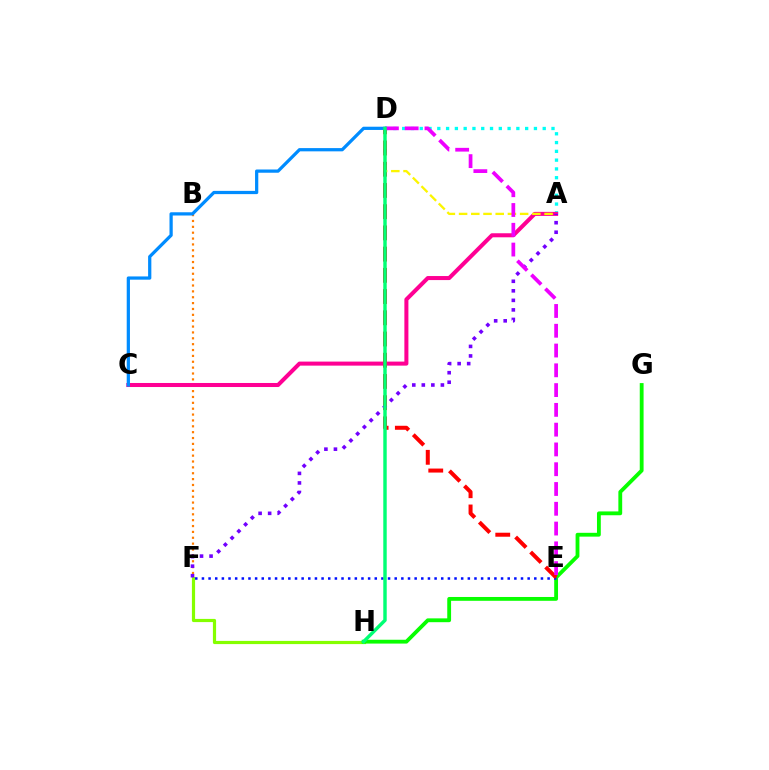{('B', 'F'): [{'color': '#ff7c00', 'line_style': 'dotted', 'thickness': 1.59}], ('A', 'D'): [{'color': '#00fff6', 'line_style': 'dotted', 'thickness': 2.39}, {'color': '#fcf500', 'line_style': 'dashed', 'thickness': 1.66}], ('A', 'C'): [{'color': '#ff0094', 'line_style': 'solid', 'thickness': 2.91}], ('F', 'H'): [{'color': '#84ff00', 'line_style': 'solid', 'thickness': 2.3}], ('G', 'H'): [{'color': '#08ff00', 'line_style': 'solid', 'thickness': 2.75}], ('E', 'F'): [{'color': '#0010ff', 'line_style': 'dotted', 'thickness': 1.81}], ('D', 'E'): [{'color': '#ff0000', 'line_style': 'dashed', 'thickness': 2.88}, {'color': '#ee00ff', 'line_style': 'dashed', 'thickness': 2.69}], ('C', 'D'): [{'color': '#008cff', 'line_style': 'solid', 'thickness': 2.33}], ('A', 'F'): [{'color': '#7200ff', 'line_style': 'dotted', 'thickness': 2.59}], ('D', 'H'): [{'color': '#00ff74', 'line_style': 'solid', 'thickness': 2.47}]}